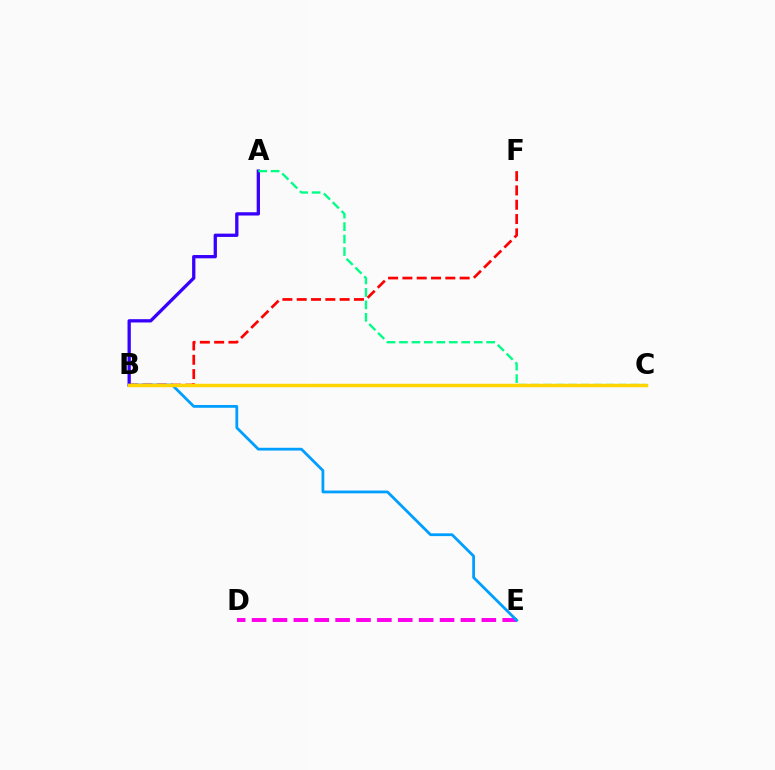{('B', 'C'): [{'color': '#4fff00', 'line_style': 'dotted', 'thickness': 1.93}, {'color': '#ffd500', 'line_style': 'solid', 'thickness': 2.47}], ('A', 'B'): [{'color': '#3700ff', 'line_style': 'solid', 'thickness': 2.37}], ('A', 'C'): [{'color': '#00ff86', 'line_style': 'dashed', 'thickness': 1.69}], ('D', 'E'): [{'color': '#ff00ed', 'line_style': 'dashed', 'thickness': 2.84}], ('B', 'E'): [{'color': '#009eff', 'line_style': 'solid', 'thickness': 2.0}], ('B', 'F'): [{'color': '#ff0000', 'line_style': 'dashed', 'thickness': 1.94}]}